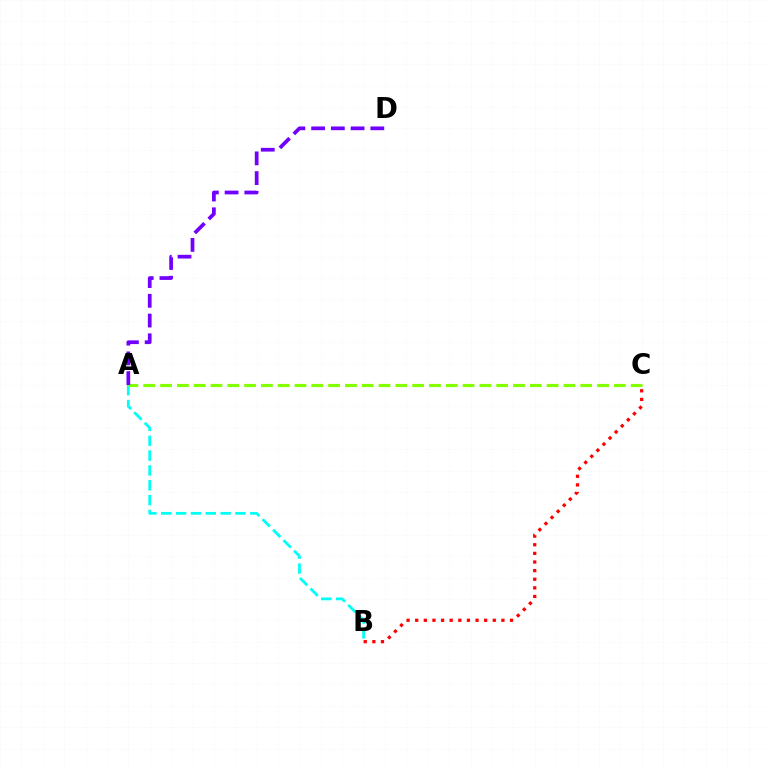{('A', 'B'): [{'color': '#00fff6', 'line_style': 'dashed', 'thickness': 2.02}], ('A', 'C'): [{'color': '#84ff00', 'line_style': 'dashed', 'thickness': 2.28}], ('B', 'C'): [{'color': '#ff0000', 'line_style': 'dotted', 'thickness': 2.34}], ('A', 'D'): [{'color': '#7200ff', 'line_style': 'dashed', 'thickness': 2.68}]}